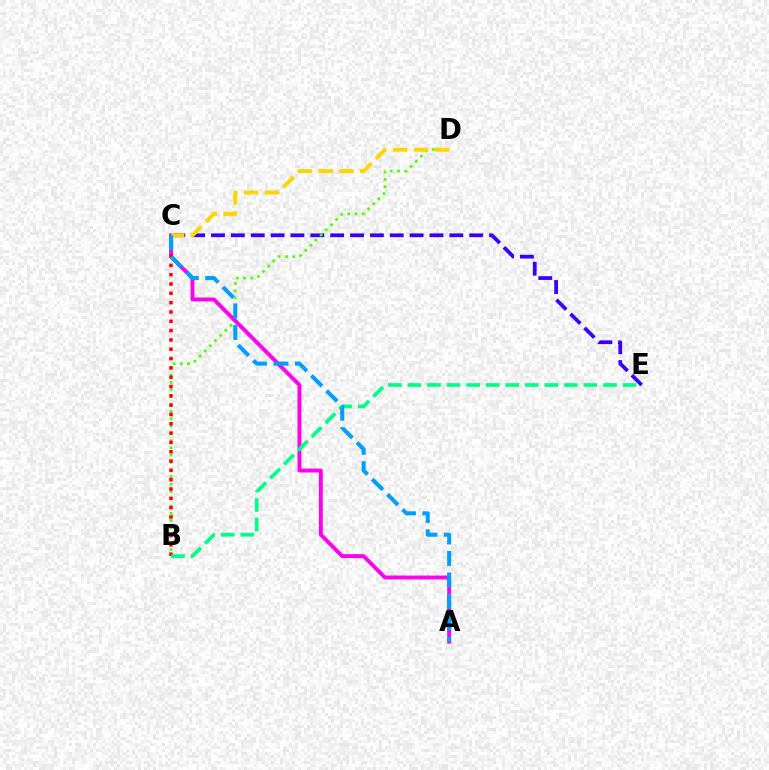{('C', 'E'): [{'color': '#3700ff', 'line_style': 'dashed', 'thickness': 2.7}], ('B', 'D'): [{'color': '#4fff00', 'line_style': 'dotted', 'thickness': 1.98}], ('A', 'C'): [{'color': '#ff00ed', 'line_style': 'solid', 'thickness': 2.81}, {'color': '#009eff', 'line_style': 'dashed', 'thickness': 2.91}], ('B', 'C'): [{'color': '#ff0000', 'line_style': 'dotted', 'thickness': 2.53}], ('C', 'D'): [{'color': '#ffd500', 'line_style': 'dashed', 'thickness': 2.83}], ('B', 'E'): [{'color': '#00ff86', 'line_style': 'dashed', 'thickness': 2.66}]}